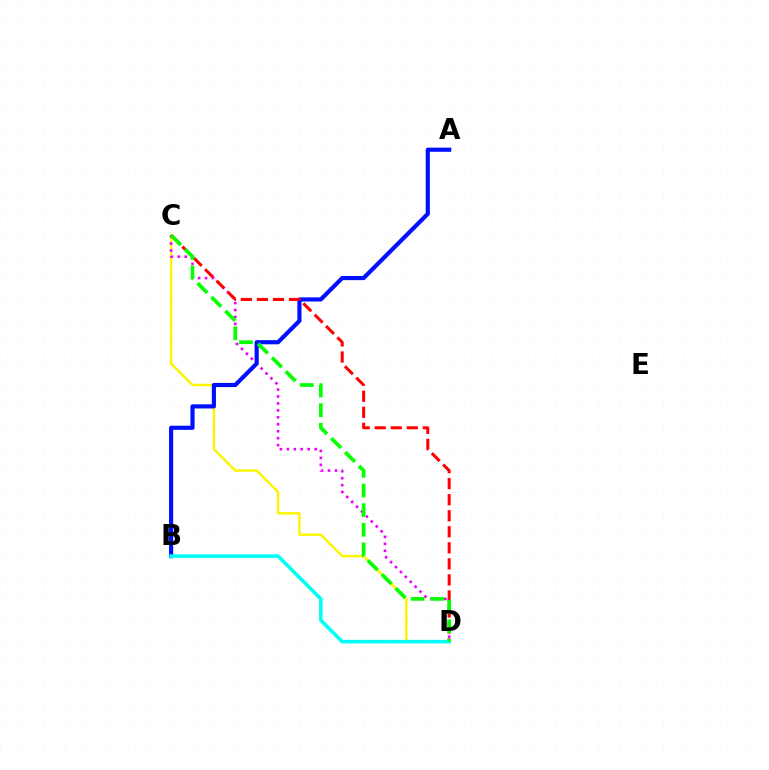{('C', 'D'): [{'color': '#fcf500', 'line_style': 'solid', 'thickness': 1.75}, {'color': '#ee00ff', 'line_style': 'dotted', 'thickness': 1.89}, {'color': '#ff0000', 'line_style': 'dashed', 'thickness': 2.18}, {'color': '#08ff00', 'line_style': 'dashed', 'thickness': 2.67}], ('A', 'B'): [{'color': '#0010ff', 'line_style': 'solid', 'thickness': 2.99}], ('B', 'D'): [{'color': '#00fff6', 'line_style': 'solid', 'thickness': 2.58}]}